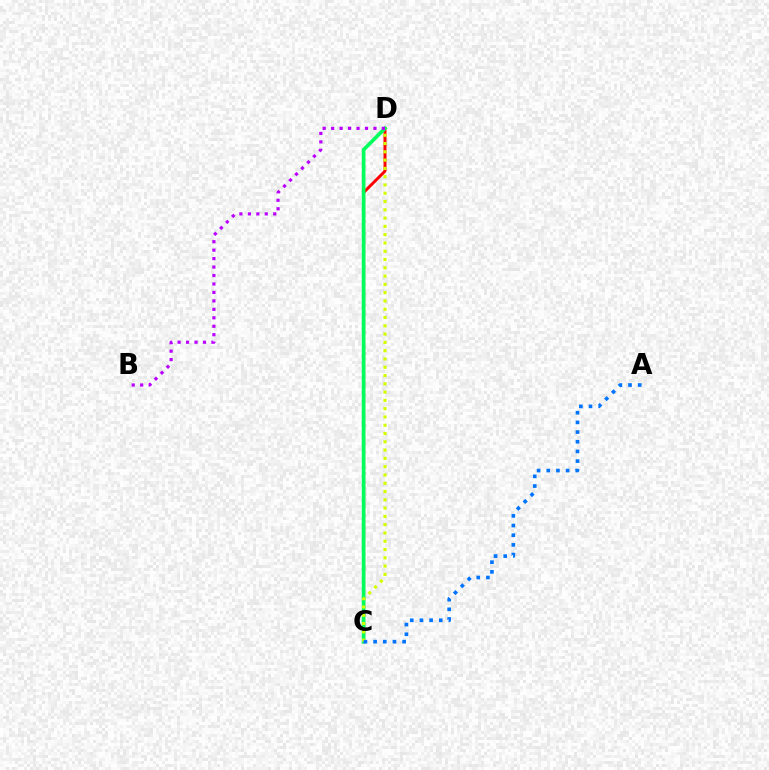{('C', 'D'): [{'color': '#ff0000', 'line_style': 'solid', 'thickness': 2.14}, {'color': '#00ff5c', 'line_style': 'solid', 'thickness': 2.66}, {'color': '#d1ff00', 'line_style': 'dotted', 'thickness': 2.25}], ('A', 'C'): [{'color': '#0074ff', 'line_style': 'dotted', 'thickness': 2.63}], ('B', 'D'): [{'color': '#b900ff', 'line_style': 'dotted', 'thickness': 2.3}]}